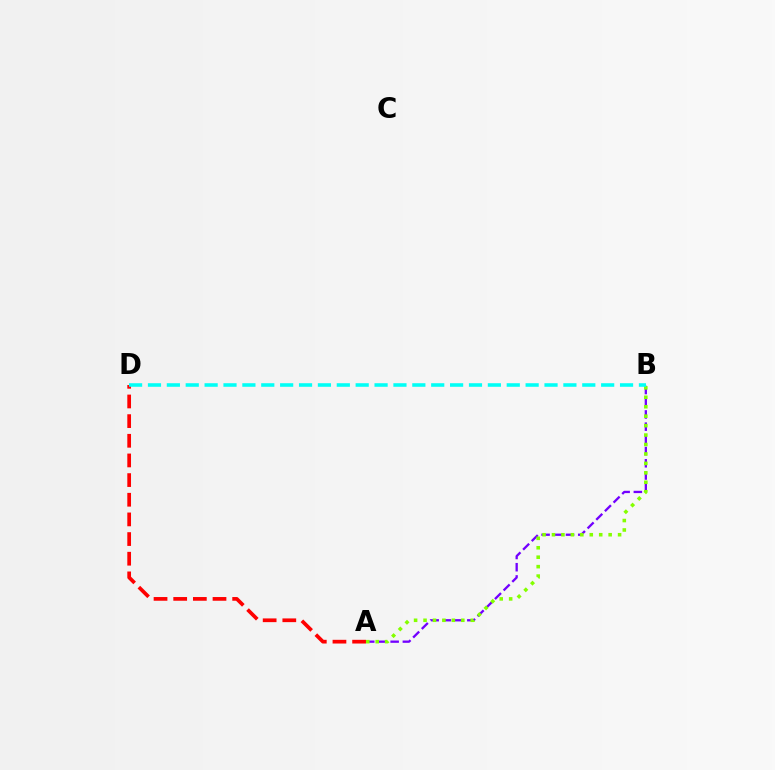{('A', 'B'): [{'color': '#7200ff', 'line_style': 'dashed', 'thickness': 1.66}, {'color': '#84ff00', 'line_style': 'dotted', 'thickness': 2.57}], ('A', 'D'): [{'color': '#ff0000', 'line_style': 'dashed', 'thickness': 2.67}], ('B', 'D'): [{'color': '#00fff6', 'line_style': 'dashed', 'thickness': 2.57}]}